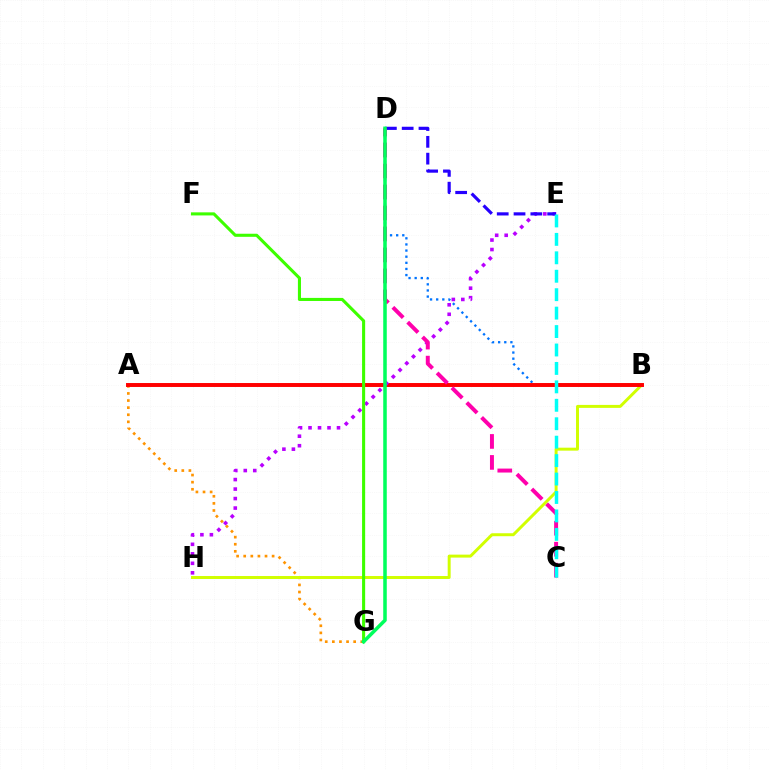{('B', 'D'): [{'color': '#0074ff', 'line_style': 'dotted', 'thickness': 1.67}], ('A', 'G'): [{'color': '#ff9400', 'line_style': 'dotted', 'thickness': 1.93}], ('B', 'H'): [{'color': '#d1ff00', 'line_style': 'solid', 'thickness': 2.13}], ('A', 'B'): [{'color': '#ff0000', 'line_style': 'solid', 'thickness': 2.84}], ('E', 'H'): [{'color': '#b900ff', 'line_style': 'dotted', 'thickness': 2.58}], ('F', 'G'): [{'color': '#3dff00', 'line_style': 'solid', 'thickness': 2.22}], ('D', 'E'): [{'color': '#2500ff', 'line_style': 'dashed', 'thickness': 2.28}], ('C', 'D'): [{'color': '#ff00ac', 'line_style': 'dashed', 'thickness': 2.85}], ('C', 'E'): [{'color': '#00fff6', 'line_style': 'dashed', 'thickness': 2.5}], ('D', 'G'): [{'color': '#00ff5c', 'line_style': 'solid', 'thickness': 2.55}]}